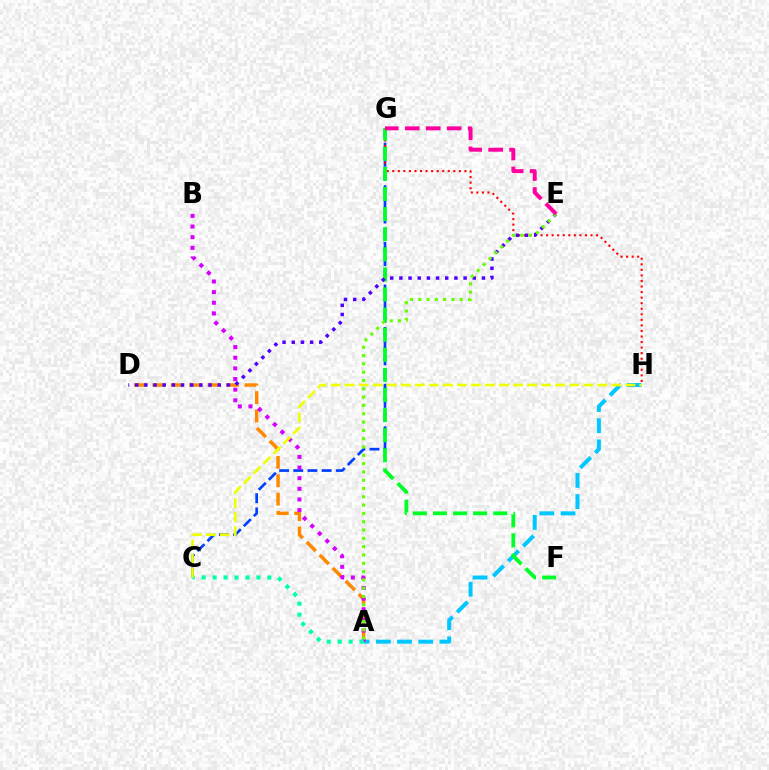{('C', 'G'): [{'color': '#003fff', 'line_style': 'dashed', 'thickness': 1.93}], ('G', 'H'): [{'color': '#ff0000', 'line_style': 'dotted', 'thickness': 1.51}], ('A', 'H'): [{'color': '#00c7ff', 'line_style': 'dashed', 'thickness': 2.88}], ('F', 'G'): [{'color': '#00ff27', 'line_style': 'dashed', 'thickness': 2.73}], ('A', 'D'): [{'color': '#ff8800', 'line_style': 'dashed', 'thickness': 2.5}], ('A', 'B'): [{'color': '#d600ff', 'line_style': 'dotted', 'thickness': 2.89}], ('D', 'E'): [{'color': '#4f00ff', 'line_style': 'dotted', 'thickness': 2.49}], ('A', 'E'): [{'color': '#66ff00', 'line_style': 'dotted', 'thickness': 2.26}], ('E', 'G'): [{'color': '#ff00a0', 'line_style': 'dashed', 'thickness': 2.85}], ('A', 'C'): [{'color': '#00ffaf', 'line_style': 'dotted', 'thickness': 2.97}], ('C', 'H'): [{'color': '#eeff00', 'line_style': 'dashed', 'thickness': 1.91}]}